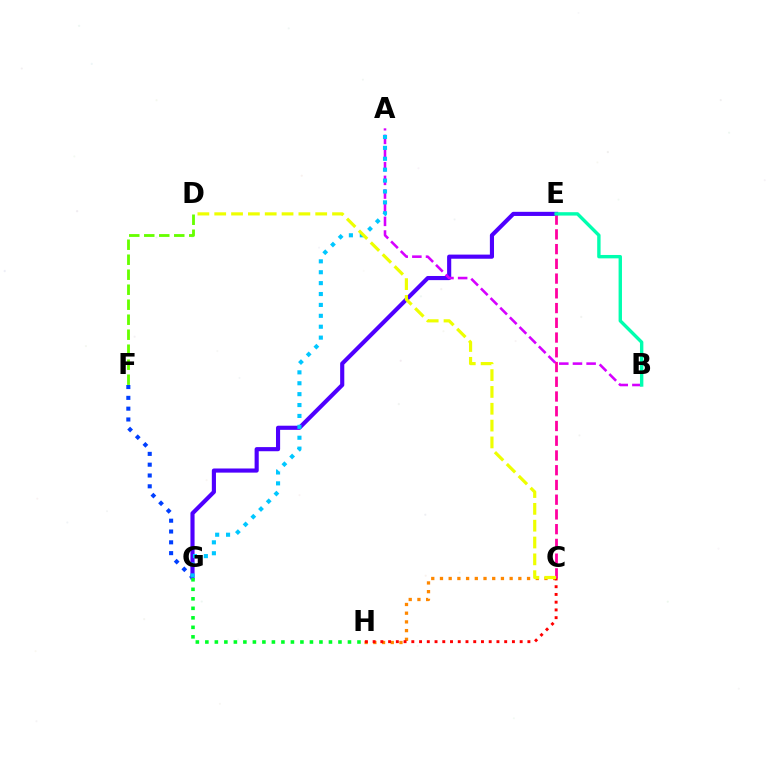{('D', 'F'): [{'color': '#66ff00', 'line_style': 'dashed', 'thickness': 2.04}], ('C', 'H'): [{'color': '#ff8800', 'line_style': 'dotted', 'thickness': 2.37}, {'color': '#ff0000', 'line_style': 'dotted', 'thickness': 2.1}], ('F', 'G'): [{'color': '#003fff', 'line_style': 'dotted', 'thickness': 2.94}], ('E', 'G'): [{'color': '#4f00ff', 'line_style': 'solid', 'thickness': 2.97}], ('G', 'H'): [{'color': '#00ff27', 'line_style': 'dotted', 'thickness': 2.58}], ('A', 'B'): [{'color': '#d600ff', 'line_style': 'dashed', 'thickness': 1.86}], ('C', 'E'): [{'color': '#ff00a0', 'line_style': 'dashed', 'thickness': 2.0}], ('B', 'E'): [{'color': '#00ffaf', 'line_style': 'solid', 'thickness': 2.44}], ('A', 'G'): [{'color': '#00c7ff', 'line_style': 'dotted', 'thickness': 2.96}], ('C', 'D'): [{'color': '#eeff00', 'line_style': 'dashed', 'thickness': 2.29}]}